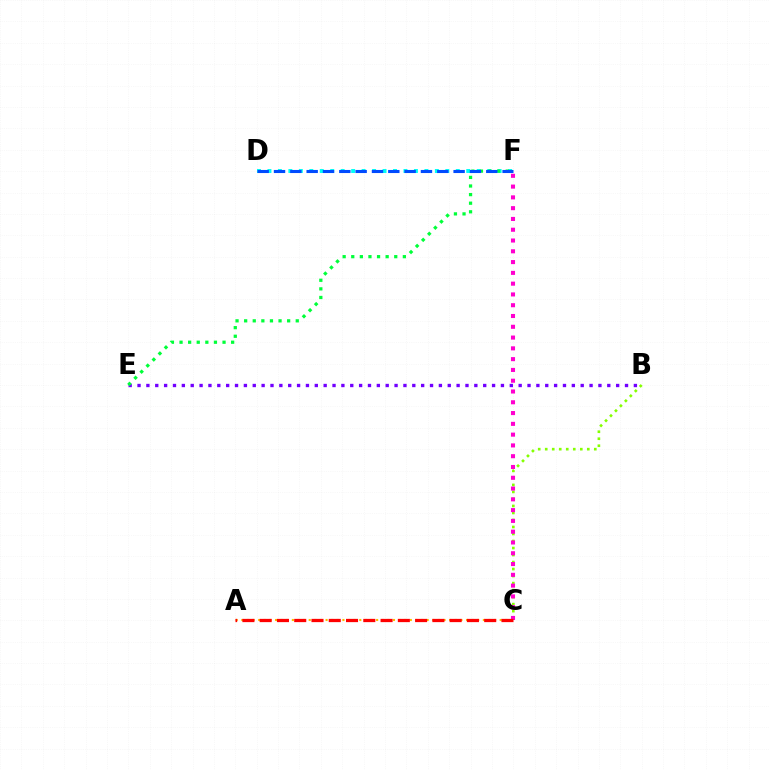{('B', 'C'): [{'color': '#84ff00', 'line_style': 'dotted', 'thickness': 1.91}], ('C', 'F'): [{'color': '#ff00cf', 'line_style': 'dotted', 'thickness': 2.93}], ('A', 'C'): [{'color': '#ffbd00', 'line_style': 'dotted', 'thickness': 1.53}, {'color': '#ff0000', 'line_style': 'dashed', 'thickness': 2.35}], ('D', 'F'): [{'color': '#00fff6', 'line_style': 'dotted', 'thickness': 2.84}, {'color': '#004bff', 'line_style': 'dashed', 'thickness': 2.22}], ('B', 'E'): [{'color': '#7200ff', 'line_style': 'dotted', 'thickness': 2.41}], ('E', 'F'): [{'color': '#00ff39', 'line_style': 'dotted', 'thickness': 2.34}]}